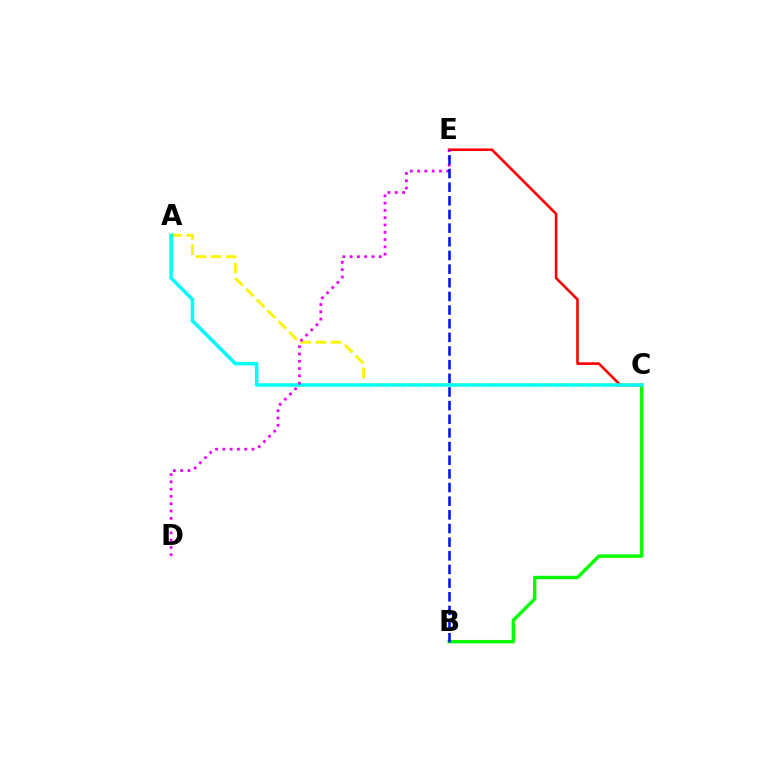{('B', 'C'): [{'color': '#08ff00', 'line_style': 'solid', 'thickness': 2.46}], ('C', 'E'): [{'color': '#ff0000', 'line_style': 'solid', 'thickness': 1.87}], ('A', 'C'): [{'color': '#fcf500', 'line_style': 'dashed', 'thickness': 2.07}, {'color': '#00fff6', 'line_style': 'solid', 'thickness': 2.54}], ('D', 'E'): [{'color': '#ee00ff', 'line_style': 'dotted', 'thickness': 1.98}], ('B', 'E'): [{'color': '#0010ff', 'line_style': 'dashed', 'thickness': 1.85}]}